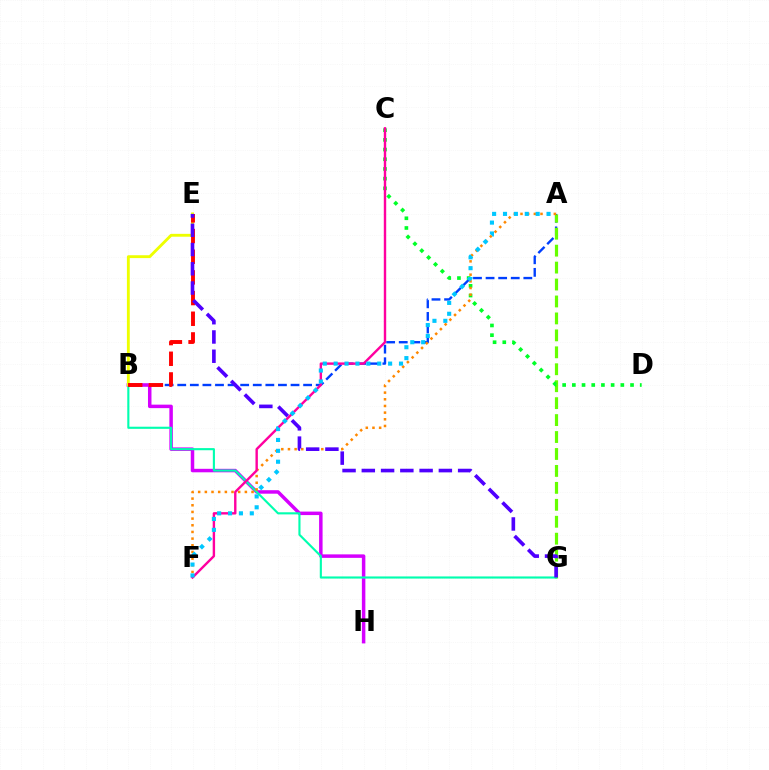{('A', 'B'): [{'color': '#003fff', 'line_style': 'dashed', 'thickness': 1.71}], ('A', 'G'): [{'color': '#66ff00', 'line_style': 'dashed', 'thickness': 2.3}], ('B', 'H'): [{'color': '#d600ff', 'line_style': 'solid', 'thickness': 2.51}], ('C', 'D'): [{'color': '#00ff27', 'line_style': 'dotted', 'thickness': 2.63}], ('B', 'G'): [{'color': '#00ffaf', 'line_style': 'solid', 'thickness': 1.53}], ('B', 'E'): [{'color': '#eeff00', 'line_style': 'solid', 'thickness': 2.06}, {'color': '#ff0000', 'line_style': 'dashed', 'thickness': 2.81}], ('A', 'F'): [{'color': '#ff8800', 'line_style': 'dotted', 'thickness': 1.81}, {'color': '#00c7ff', 'line_style': 'dotted', 'thickness': 2.96}], ('C', 'F'): [{'color': '#ff00a0', 'line_style': 'solid', 'thickness': 1.73}], ('E', 'G'): [{'color': '#4f00ff', 'line_style': 'dashed', 'thickness': 2.62}]}